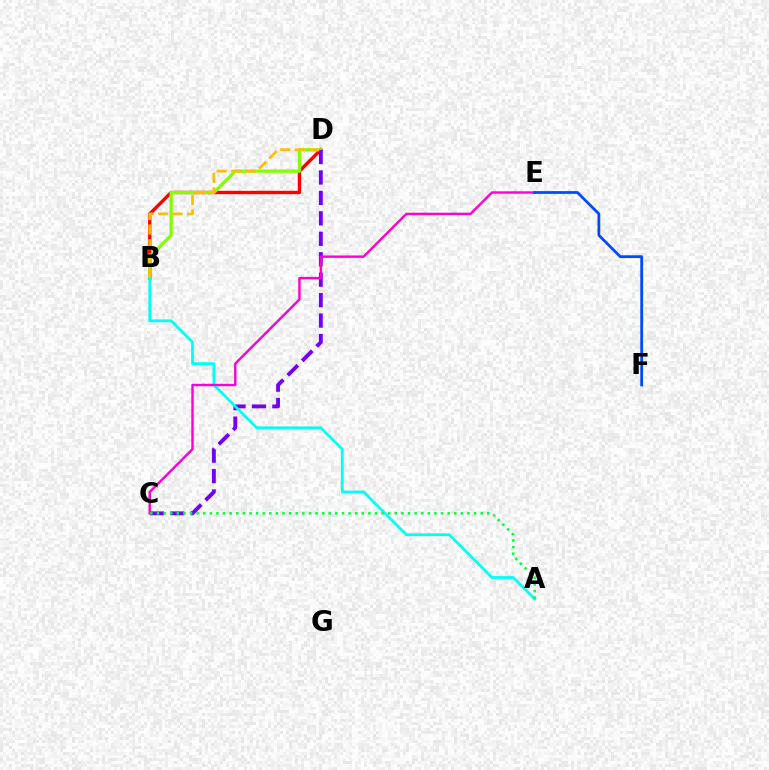{('B', 'D'): [{'color': '#ff0000', 'line_style': 'solid', 'thickness': 2.42}, {'color': '#84ff00', 'line_style': 'solid', 'thickness': 2.32}, {'color': '#ffbd00', 'line_style': 'dashed', 'thickness': 1.97}], ('C', 'D'): [{'color': '#7200ff', 'line_style': 'dashed', 'thickness': 2.78}], ('A', 'B'): [{'color': '#00fff6', 'line_style': 'solid', 'thickness': 1.98}], ('C', 'E'): [{'color': '#ff00cf', 'line_style': 'solid', 'thickness': 1.73}], ('A', 'C'): [{'color': '#00ff39', 'line_style': 'dotted', 'thickness': 1.79}], ('E', 'F'): [{'color': '#004bff', 'line_style': 'solid', 'thickness': 2.0}]}